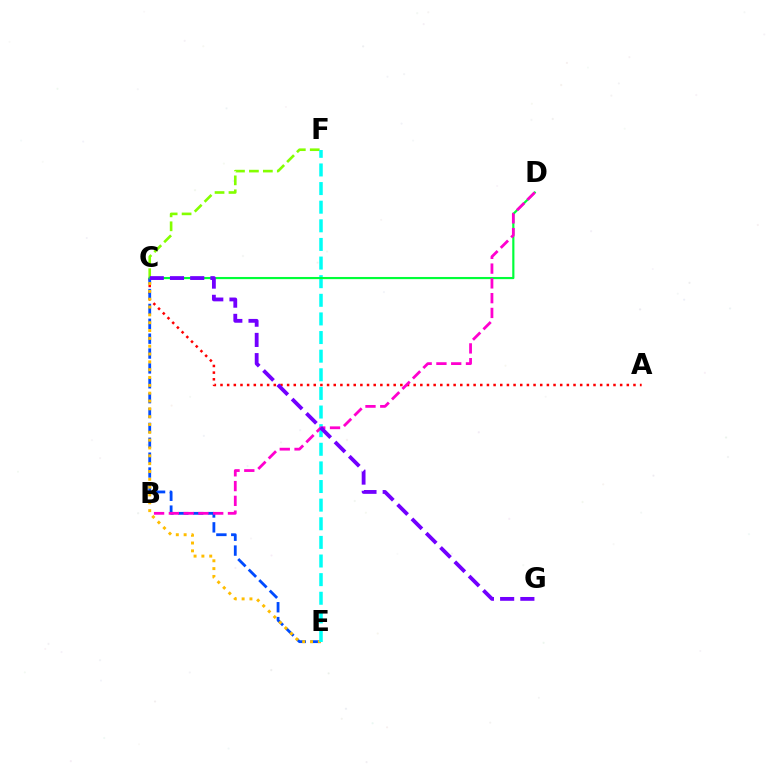{('A', 'C'): [{'color': '#ff0000', 'line_style': 'dotted', 'thickness': 1.81}], ('C', 'F'): [{'color': '#84ff00', 'line_style': 'dashed', 'thickness': 1.89}], ('C', 'E'): [{'color': '#004bff', 'line_style': 'dashed', 'thickness': 2.02}, {'color': '#ffbd00', 'line_style': 'dotted', 'thickness': 2.13}], ('E', 'F'): [{'color': '#00fff6', 'line_style': 'dashed', 'thickness': 2.53}], ('C', 'D'): [{'color': '#00ff39', 'line_style': 'solid', 'thickness': 1.56}], ('B', 'D'): [{'color': '#ff00cf', 'line_style': 'dashed', 'thickness': 2.01}], ('C', 'G'): [{'color': '#7200ff', 'line_style': 'dashed', 'thickness': 2.75}]}